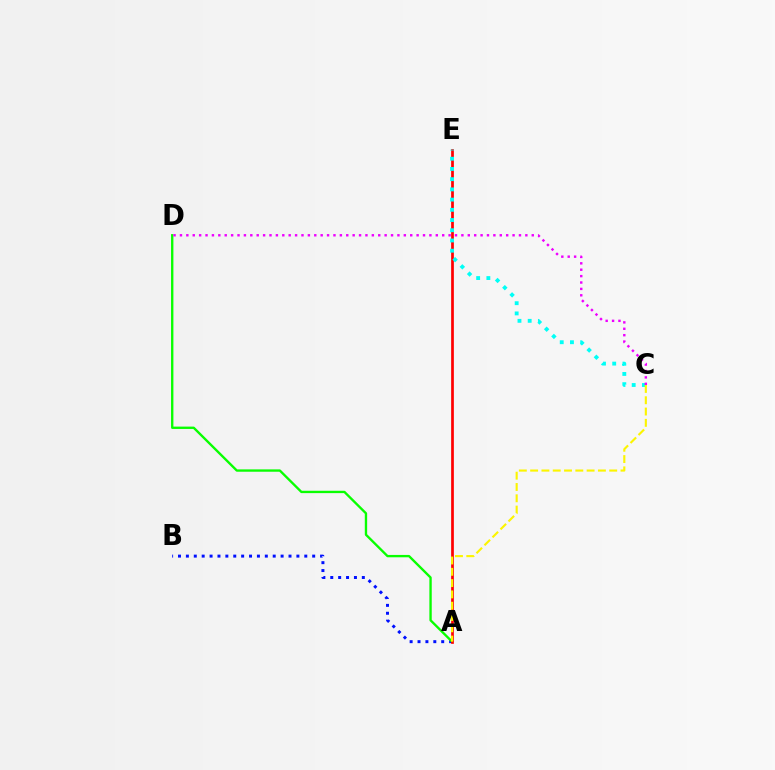{('A', 'B'): [{'color': '#0010ff', 'line_style': 'dotted', 'thickness': 2.14}], ('A', 'D'): [{'color': '#08ff00', 'line_style': 'solid', 'thickness': 1.69}], ('A', 'E'): [{'color': '#ff0000', 'line_style': 'solid', 'thickness': 1.95}], ('C', 'E'): [{'color': '#00fff6', 'line_style': 'dotted', 'thickness': 2.78}], ('C', 'D'): [{'color': '#ee00ff', 'line_style': 'dotted', 'thickness': 1.74}], ('A', 'C'): [{'color': '#fcf500', 'line_style': 'dashed', 'thickness': 1.53}]}